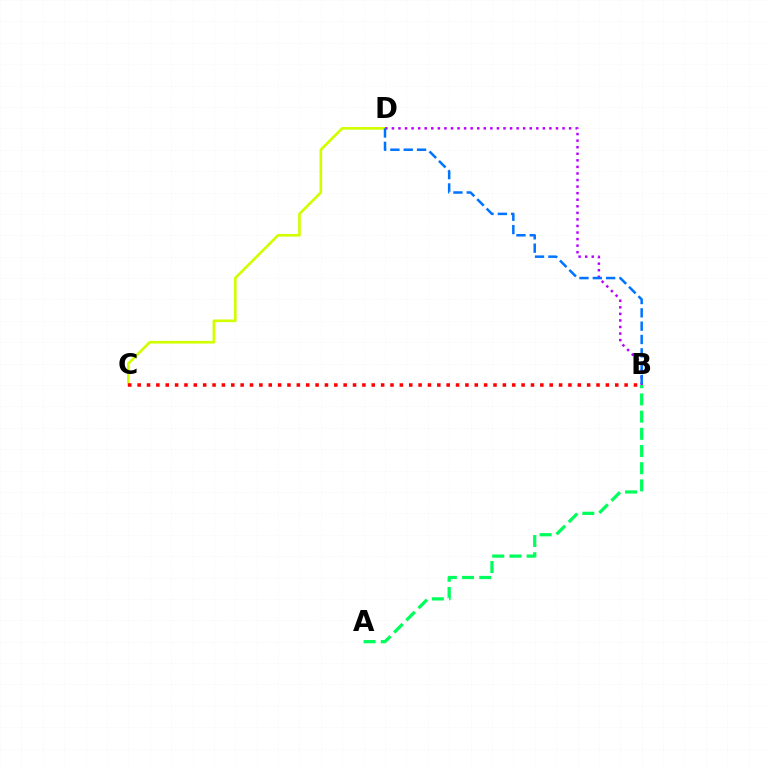{('C', 'D'): [{'color': '#d1ff00', 'line_style': 'solid', 'thickness': 1.93}], ('B', 'D'): [{'color': '#b900ff', 'line_style': 'dotted', 'thickness': 1.78}, {'color': '#0074ff', 'line_style': 'dashed', 'thickness': 1.81}], ('A', 'B'): [{'color': '#00ff5c', 'line_style': 'dashed', 'thickness': 2.34}], ('B', 'C'): [{'color': '#ff0000', 'line_style': 'dotted', 'thickness': 2.54}]}